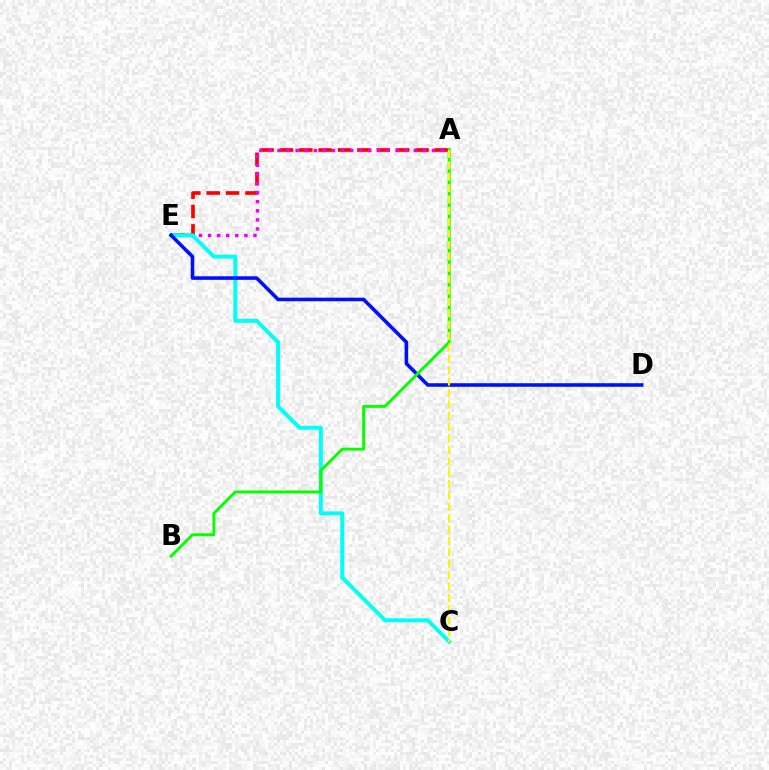{('A', 'E'): [{'color': '#ff0000', 'line_style': 'dashed', 'thickness': 2.63}, {'color': '#ee00ff', 'line_style': 'dotted', 'thickness': 2.47}], ('C', 'E'): [{'color': '#00fff6', 'line_style': 'solid', 'thickness': 2.85}], ('D', 'E'): [{'color': '#0010ff', 'line_style': 'solid', 'thickness': 2.57}], ('A', 'B'): [{'color': '#08ff00', 'line_style': 'solid', 'thickness': 2.11}], ('A', 'C'): [{'color': '#fcf500', 'line_style': 'dashed', 'thickness': 1.55}]}